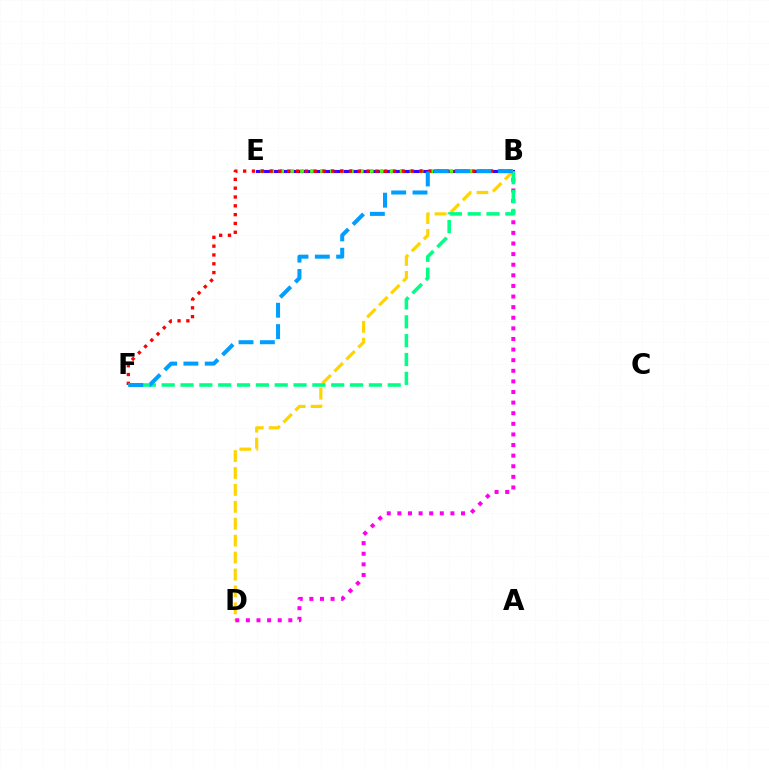{('B', 'D'): [{'color': '#ffd500', 'line_style': 'dashed', 'thickness': 2.3}, {'color': '#ff00ed', 'line_style': 'dotted', 'thickness': 2.88}], ('B', 'E'): [{'color': '#3700ff', 'line_style': 'solid', 'thickness': 2.24}, {'color': '#4fff00', 'line_style': 'dotted', 'thickness': 2.71}], ('B', 'F'): [{'color': '#ff0000', 'line_style': 'dotted', 'thickness': 2.4}, {'color': '#00ff86', 'line_style': 'dashed', 'thickness': 2.56}, {'color': '#009eff', 'line_style': 'dashed', 'thickness': 2.9}]}